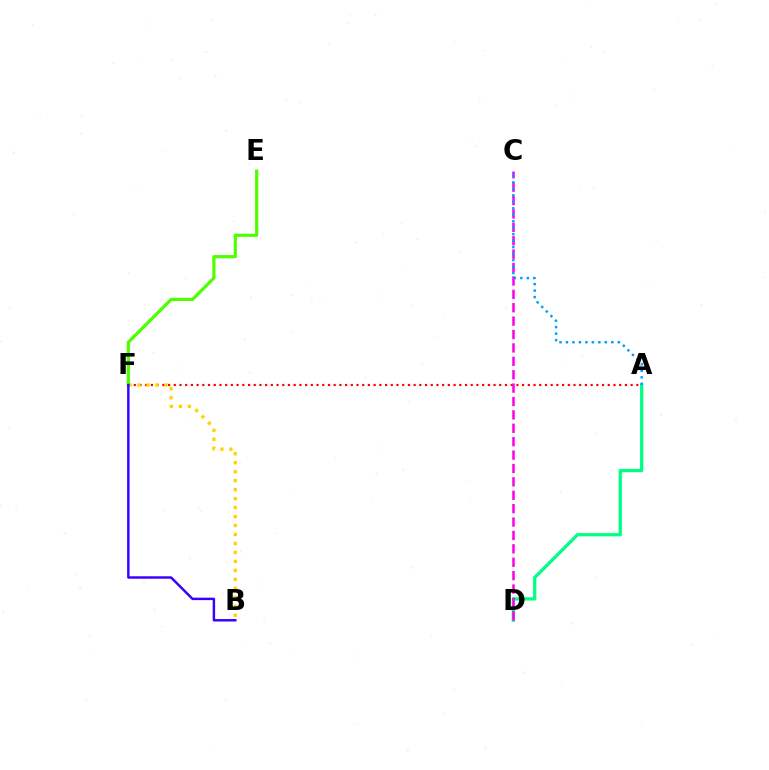{('A', 'F'): [{'color': '#ff0000', 'line_style': 'dotted', 'thickness': 1.55}], ('A', 'D'): [{'color': '#00ff86', 'line_style': 'solid', 'thickness': 2.36}], ('C', 'D'): [{'color': '#ff00ed', 'line_style': 'dashed', 'thickness': 1.82}], ('B', 'F'): [{'color': '#ffd500', 'line_style': 'dotted', 'thickness': 2.44}, {'color': '#3700ff', 'line_style': 'solid', 'thickness': 1.76}], ('A', 'C'): [{'color': '#009eff', 'line_style': 'dotted', 'thickness': 1.76}], ('E', 'F'): [{'color': '#4fff00', 'line_style': 'solid', 'thickness': 2.31}]}